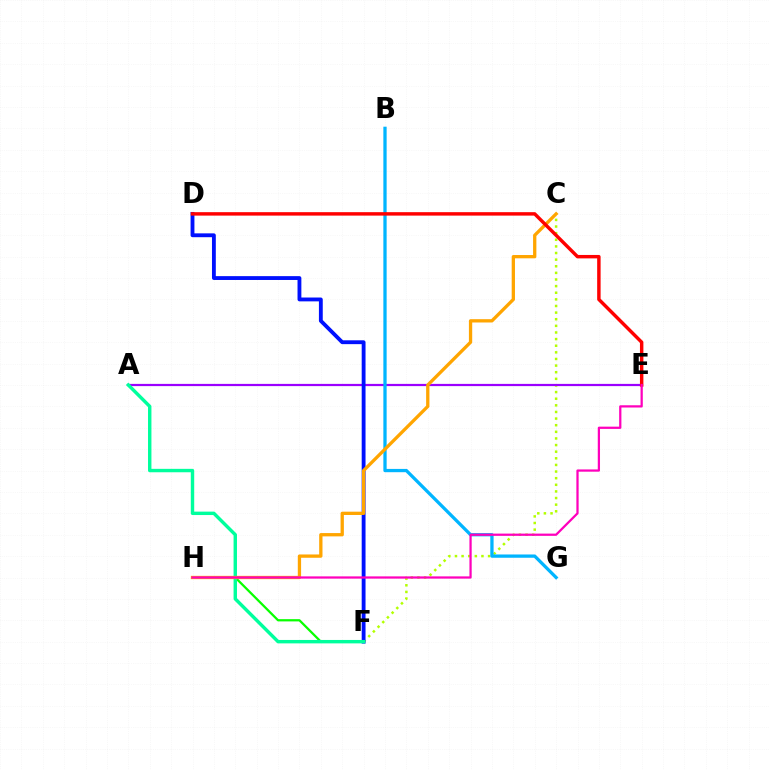{('F', 'H'): [{'color': '#08ff00', 'line_style': 'solid', 'thickness': 1.62}], ('C', 'F'): [{'color': '#b3ff00', 'line_style': 'dotted', 'thickness': 1.8}], ('A', 'E'): [{'color': '#9b00ff', 'line_style': 'solid', 'thickness': 1.6}], ('B', 'G'): [{'color': '#00b5ff', 'line_style': 'solid', 'thickness': 2.36}], ('D', 'F'): [{'color': '#0010ff', 'line_style': 'solid', 'thickness': 2.77}], ('A', 'F'): [{'color': '#00ff9d', 'line_style': 'solid', 'thickness': 2.46}], ('C', 'H'): [{'color': '#ffa500', 'line_style': 'solid', 'thickness': 2.38}], ('D', 'E'): [{'color': '#ff0000', 'line_style': 'solid', 'thickness': 2.48}], ('E', 'H'): [{'color': '#ff00bd', 'line_style': 'solid', 'thickness': 1.62}]}